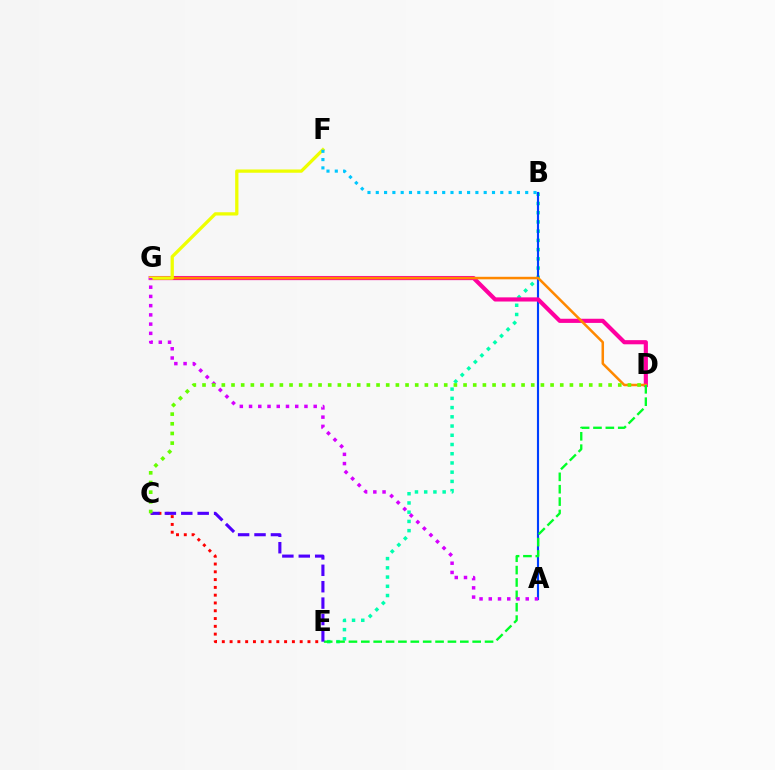{('B', 'E'): [{'color': '#00ffaf', 'line_style': 'dotted', 'thickness': 2.51}], ('A', 'B'): [{'color': '#003fff', 'line_style': 'solid', 'thickness': 1.54}], ('D', 'G'): [{'color': '#ff00a0', 'line_style': 'solid', 'thickness': 2.99}, {'color': '#ff8800', 'line_style': 'solid', 'thickness': 1.81}], ('F', 'G'): [{'color': '#eeff00', 'line_style': 'solid', 'thickness': 2.36}], ('B', 'F'): [{'color': '#00c7ff', 'line_style': 'dotted', 'thickness': 2.26}], ('C', 'E'): [{'color': '#ff0000', 'line_style': 'dotted', 'thickness': 2.12}, {'color': '#4f00ff', 'line_style': 'dashed', 'thickness': 2.23}], ('D', 'E'): [{'color': '#00ff27', 'line_style': 'dashed', 'thickness': 1.68}], ('A', 'G'): [{'color': '#d600ff', 'line_style': 'dotted', 'thickness': 2.51}], ('C', 'D'): [{'color': '#66ff00', 'line_style': 'dotted', 'thickness': 2.63}]}